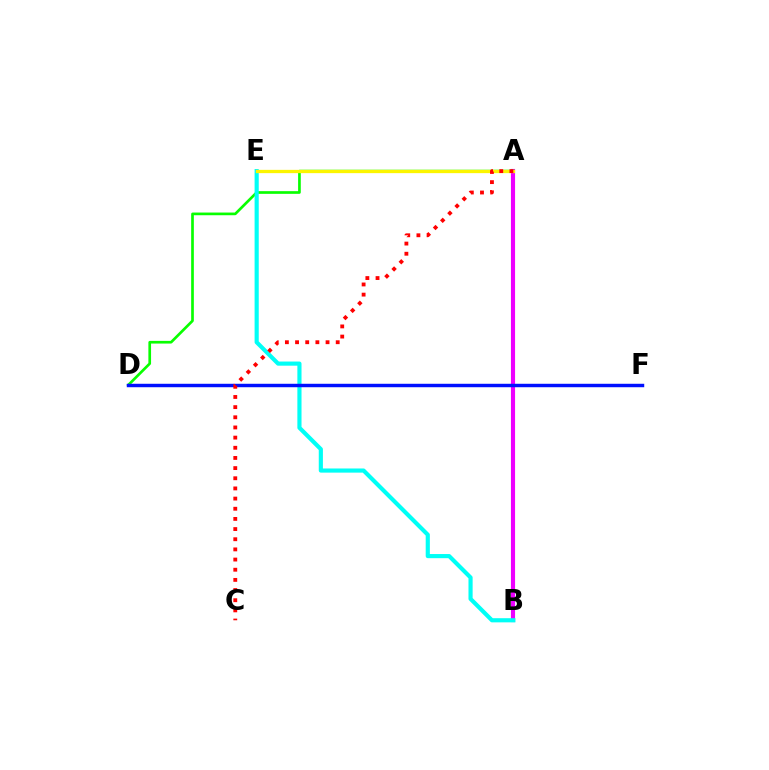{('A', 'B'): [{'color': '#ee00ff', 'line_style': 'solid', 'thickness': 2.97}], ('A', 'D'): [{'color': '#08ff00', 'line_style': 'solid', 'thickness': 1.93}], ('B', 'E'): [{'color': '#00fff6', 'line_style': 'solid', 'thickness': 2.99}], ('A', 'E'): [{'color': '#fcf500', 'line_style': 'solid', 'thickness': 2.36}], ('D', 'F'): [{'color': '#0010ff', 'line_style': 'solid', 'thickness': 2.48}], ('A', 'C'): [{'color': '#ff0000', 'line_style': 'dotted', 'thickness': 2.76}]}